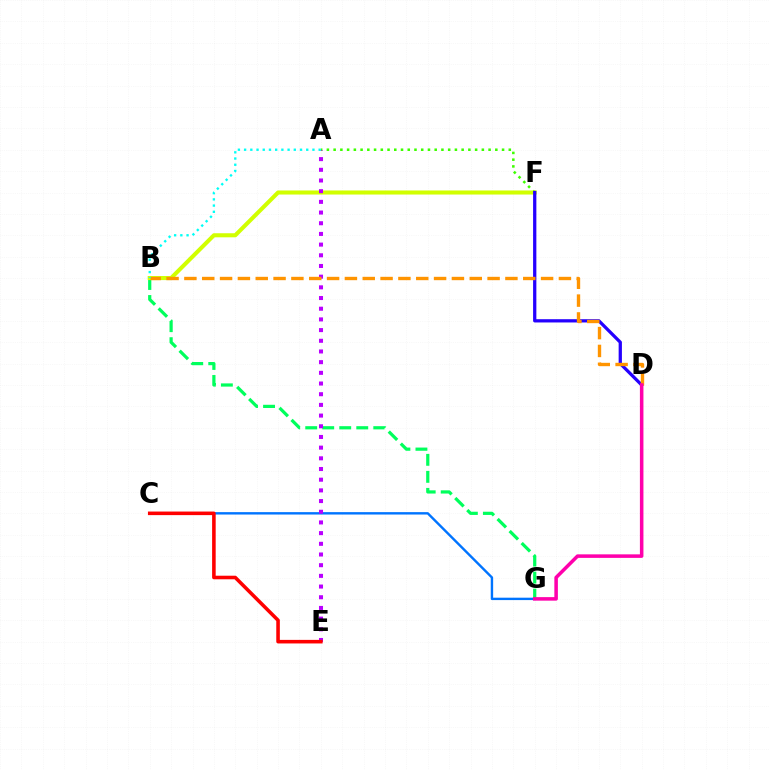{('A', 'F'): [{'color': '#3dff00', 'line_style': 'dotted', 'thickness': 1.83}], ('C', 'G'): [{'color': '#0074ff', 'line_style': 'solid', 'thickness': 1.73}], ('B', 'G'): [{'color': '#00ff5c', 'line_style': 'dashed', 'thickness': 2.31}], ('B', 'F'): [{'color': '#d1ff00', 'line_style': 'solid', 'thickness': 2.93}], ('A', 'E'): [{'color': '#b900ff', 'line_style': 'dotted', 'thickness': 2.9}], ('D', 'F'): [{'color': '#2500ff', 'line_style': 'solid', 'thickness': 2.35}], ('B', 'D'): [{'color': '#ff9400', 'line_style': 'dashed', 'thickness': 2.42}], ('D', 'G'): [{'color': '#ff00ac', 'line_style': 'solid', 'thickness': 2.54}], ('A', 'B'): [{'color': '#00fff6', 'line_style': 'dotted', 'thickness': 1.69}], ('C', 'E'): [{'color': '#ff0000', 'line_style': 'solid', 'thickness': 2.57}]}